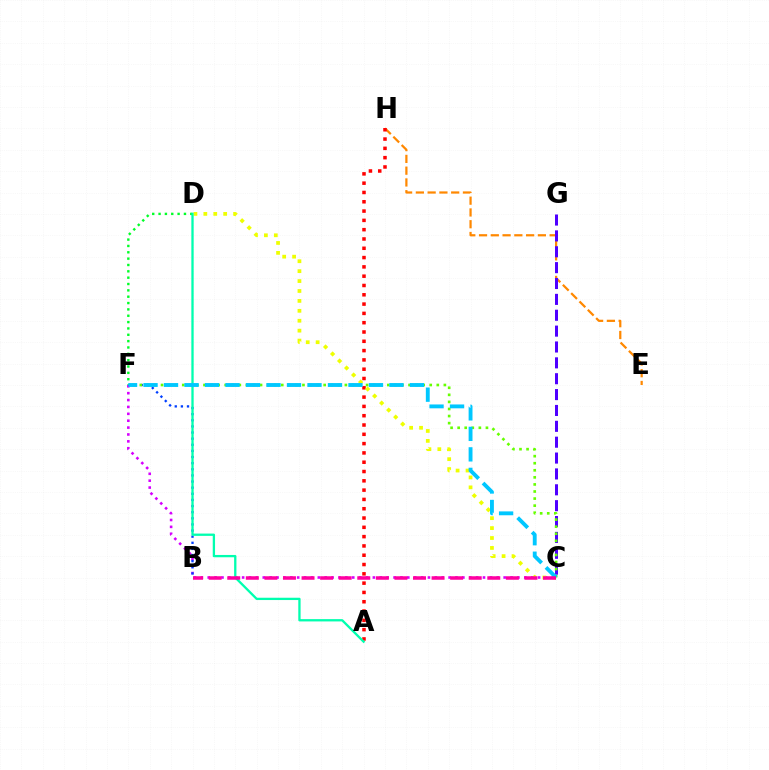{('C', 'F'): [{'color': '#d600ff', 'line_style': 'dotted', 'thickness': 1.87}, {'color': '#66ff00', 'line_style': 'dotted', 'thickness': 1.92}, {'color': '#00c7ff', 'line_style': 'dashed', 'thickness': 2.78}], ('E', 'H'): [{'color': '#ff8800', 'line_style': 'dashed', 'thickness': 1.6}], ('B', 'F'): [{'color': '#003fff', 'line_style': 'dotted', 'thickness': 1.66}], ('C', 'G'): [{'color': '#4f00ff', 'line_style': 'dashed', 'thickness': 2.16}], ('D', 'F'): [{'color': '#00ff27', 'line_style': 'dotted', 'thickness': 1.72}], ('A', 'H'): [{'color': '#ff0000', 'line_style': 'dotted', 'thickness': 2.53}], ('C', 'D'): [{'color': '#eeff00', 'line_style': 'dotted', 'thickness': 2.69}], ('A', 'D'): [{'color': '#00ffaf', 'line_style': 'solid', 'thickness': 1.66}], ('B', 'C'): [{'color': '#ff00a0', 'line_style': 'dashed', 'thickness': 2.52}]}